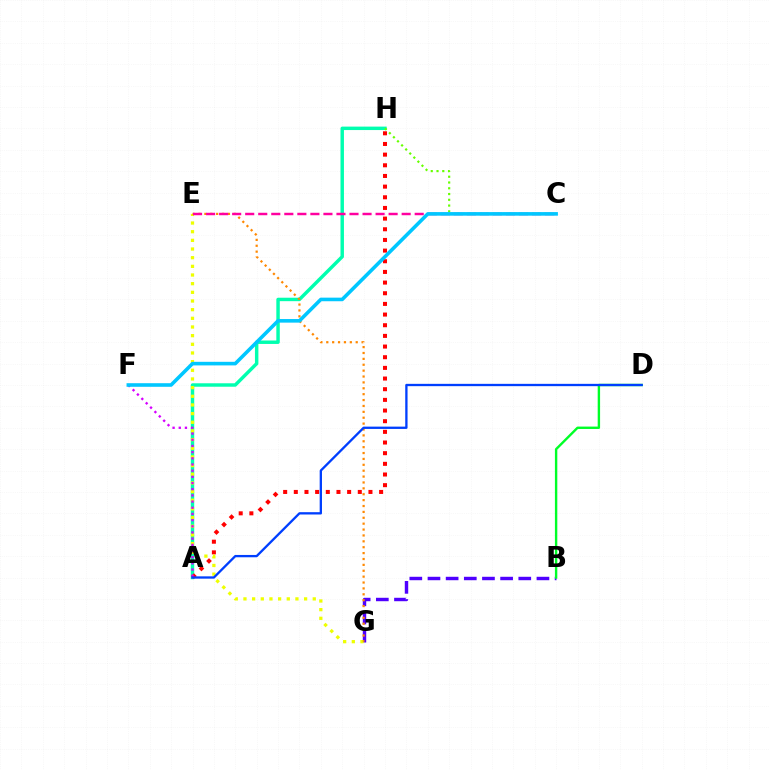{('A', 'H'): [{'color': '#00ffaf', 'line_style': 'solid', 'thickness': 2.48}, {'color': '#ff0000', 'line_style': 'dotted', 'thickness': 2.9}], ('B', 'G'): [{'color': '#4f00ff', 'line_style': 'dashed', 'thickness': 2.47}], ('E', 'G'): [{'color': '#eeff00', 'line_style': 'dotted', 'thickness': 2.35}, {'color': '#ff8800', 'line_style': 'dotted', 'thickness': 1.6}], ('B', 'D'): [{'color': '#00ff27', 'line_style': 'solid', 'thickness': 1.72}], ('A', 'F'): [{'color': '#d600ff', 'line_style': 'dotted', 'thickness': 1.68}], ('A', 'D'): [{'color': '#003fff', 'line_style': 'solid', 'thickness': 1.67}], ('C', 'E'): [{'color': '#ff00a0', 'line_style': 'dashed', 'thickness': 1.77}], ('C', 'H'): [{'color': '#66ff00', 'line_style': 'dotted', 'thickness': 1.57}], ('C', 'F'): [{'color': '#00c7ff', 'line_style': 'solid', 'thickness': 2.59}]}